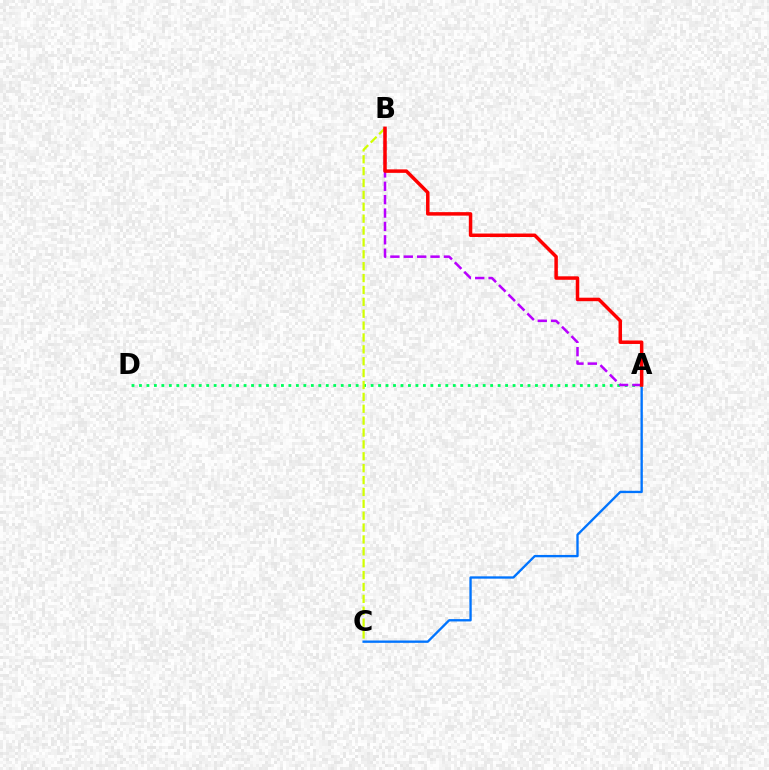{('A', 'C'): [{'color': '#0074ff', 'line_style': 'solid', 'thickness': 1.68}], ('A', 'D'): [{'color': '#00ff5c', 'line_style': 'dotted', 'thickness': 2.03}], ('B', 'C'): [{'color': '#d1ff00', 'line_style': 'dashed', 'thickness': 1.61}], ('A', 'B'): [{'color': '#b900ff', 'line_style': 'dashed', 'thickness': 1.82}, {'color': '#ff0000', 'line_style': 'solid', 'thickness': 2.51}]}